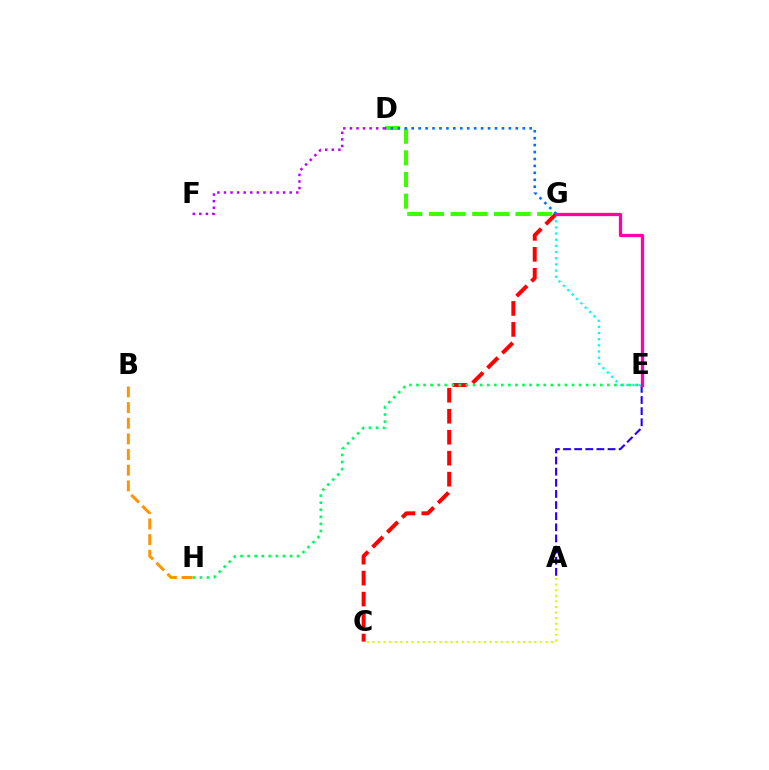{('C', 'G'): [{'color': '#ff0000', 'line_style': 'dashed', 'thickness': 2.85}], ('D', 'F'): [{'color': '#b900ff', 'line_style': 'dotted', 'thickness': 1.79}], ('A', 'C'): [{'color': '#d1ff00', 'line_style': 'dotted', 'thickness': 1.52}], ('D', 'G'): [{'color': '#3dff00', 'line_style': 'dashed', 'thickness': 2.94}, {'color': '#0074ff', 'line_style': 'dotted', 'thickness': 1.89}], ('A', 'E'): [{'color': '#2500ff', 'line_style': 'dashed', 'thickness': 1.51}], ('E', 'G'): [{'color': '#00fff6', 'line_style': 'dotted', 'thickness': 1.68}, {'color': '#ff00ac', 'line_style': 'solid', 'thickness': 2.36}], ('E', 'H'): [{'color': '#00ff5c', 'line_style': 'dotted', 'thickness': 1.92}], ('B', 'H'): [{'color': '#ff9400', 'line_style': 'dashed', 'thickness': 2.13}]}